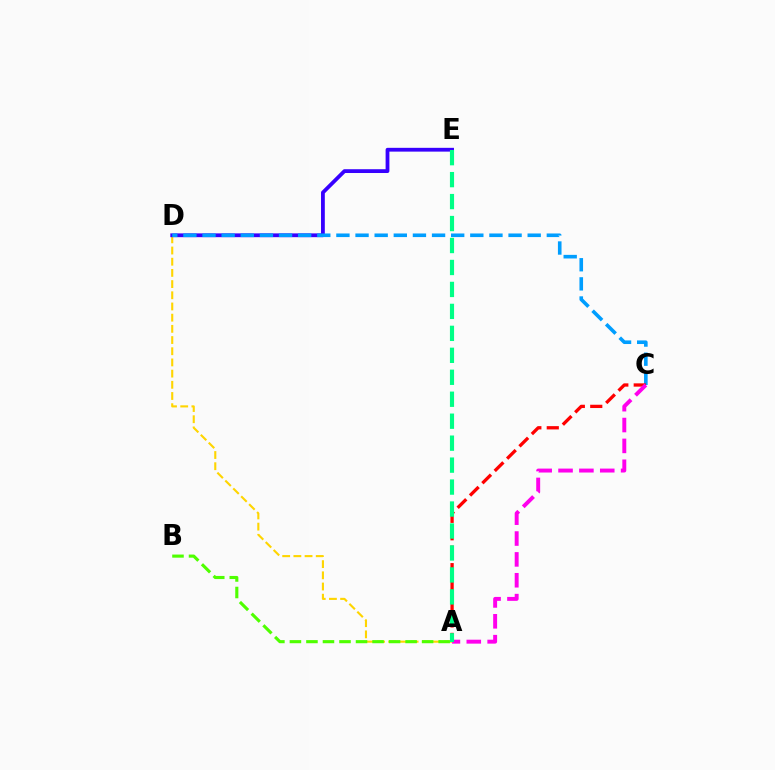{('A', 'D'): [{'color': '#ffd500', 'line_style': 'dashed', 'thickness': 1.52}], ('D', 'E'): [{'color': '#3700ff', 'line_style': 'solid', 'thickness': 2.73}], ('A', 'B'): [{'color': '#4fff00', 'line_style': 'dashed', 'thickness': 2.25}], ('C', 'D'): [{'color': '#009eff', 'line_style': 'dashed', 'thickness': 2.6}], ('A', 'C'): [{'color': '#ff0000', 'line_style': 'dashed', 'thickness': 2.37}, {'color': '#ff00ed', 'line_style': 'dashed', 'thickness': 2.83}], ('A', 'E'): [{'color': '#00ff86', 'line_style': 'dashed', 'thickness': 2.98}]}